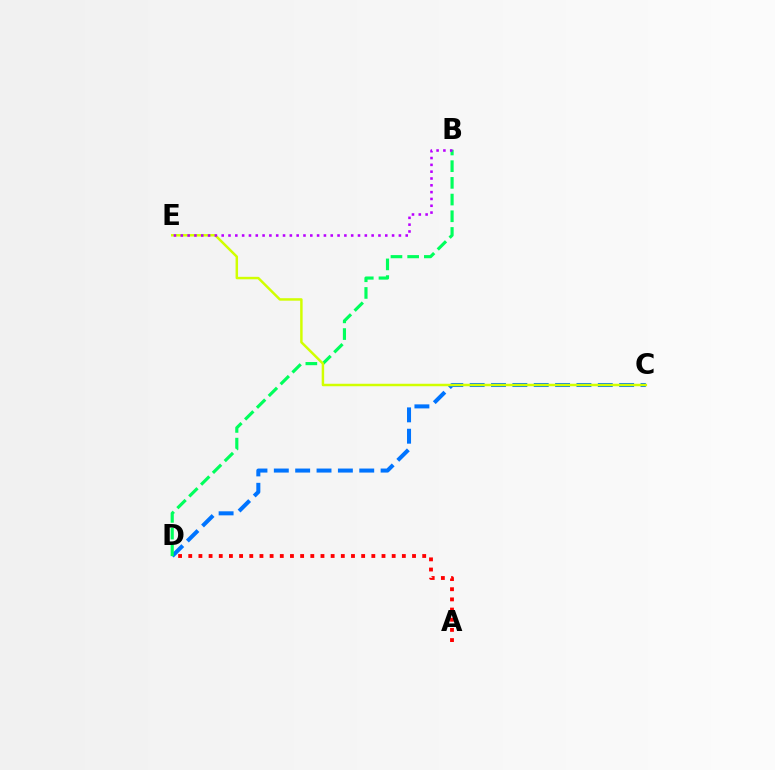{('A', 'D'): [{'color': '#ff0000', 'line_style': 'dotted', 'thickness': 2.76}], ('C', 'D'): [{'color': '#0074ff', 'line_style': 'dashed', 'thickness': 2.9}], ('B', 'D'): [{'color': '#00ff5c', 'line_style': 'dashed', 'thickness': 2.27}], ('C', 'E'): [{'color': '#d1ff00', 'line_style': 'solid', 'thickness': 1.78}], ('B', 'E'): [{'color': '#b900ff', 'line_style': 'dotted', 'thickness': 1.85}]}